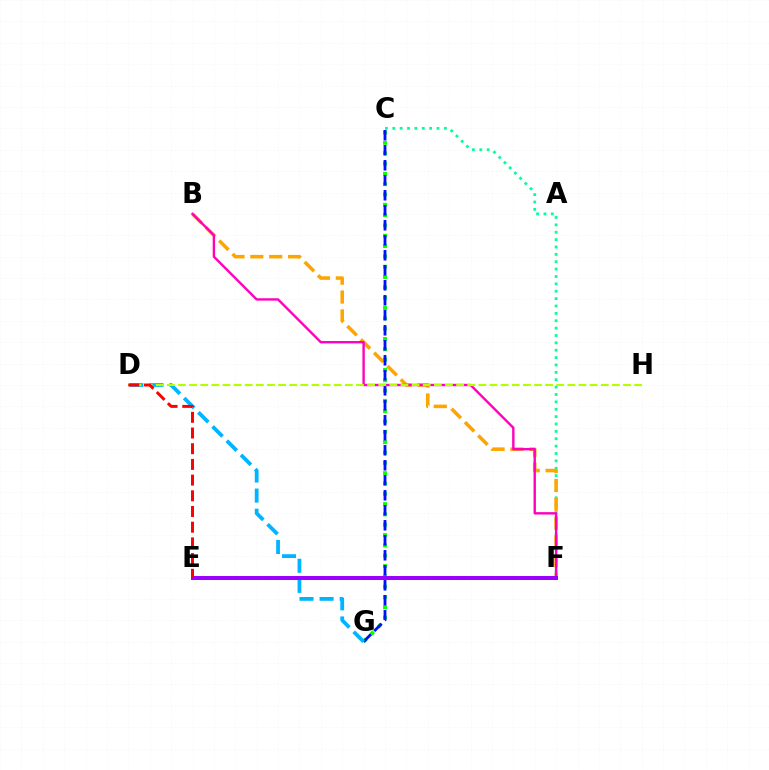{('C', 'G'): [{'color': '#08ff00', 'line_style': 'dotted', 'thickness': 2.8}, {'color': '#0010ff', 'line_style': 'dashed', 'thickness': 2.04}], ('C', 'F'): [{'color': '#00ff9d', 'line_style': 'dotted', 'thickness': 2.0}], ('B', 'F'): [{'color': '#ffa500', 'line_style': 'dashed', 'thickness': 2.56}, {'color': '#ff00bd', 'line_style': 'solid', 'thickness': 1.72}], ('D', 'G'): [{'color': '#00b5ff', 'line_style': 'dashed', 'thickness': 2.73}], ('D', 'H'): [{'color': '#b3ff00', 'line_style': 'dashed', 'thickness': 1.51}], ('E', 'F'): [{'color': '#9b00ff', 'line_style': 'solid', 'thickness': 2.86}], ('D', 'E'): [{'color': '#ff0000', 'line_style': 'dashed', 'thickness': 2.13}]}